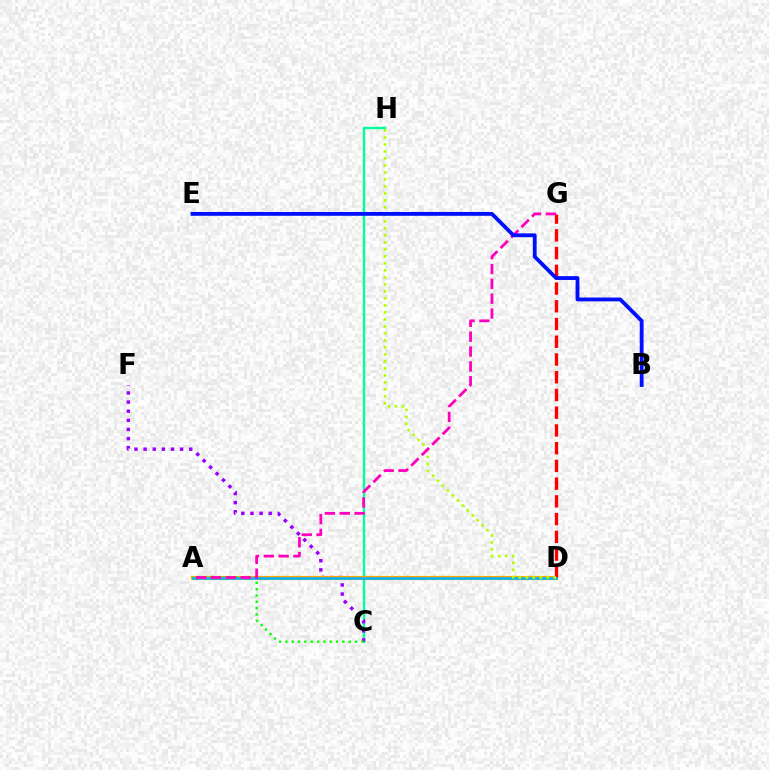{('C', 'H'): [{'color': '#00ff9d', 'line_style': 'solid', 'thickness': 1.69}], ('C', 'F'): [{'color': '#9b00ff', 'line_style': 'dotted', 'thickness': 2.48}], ('A', 'D'): [{'color': '#ffa500', 'line_style': 'solid', 'thickness': 3.0}, {'color': '#00b5ff', 'line_style': 'solid', 'thickness': 1.85}], ('D', 'G'): [{'color': '#ff0000', 'line_style': 'dashed', 'thickness': 2.41}], ('A', 'C'): [{'color': '#08ff00', 'line_style': 'dotted', 'thickness': 1.72}], ('D', 'H'): [{'color': '#b3ff00', 'line_style': 'dotted', 'thickness': 1.9}], ('A', 'G'): [{'color': '#ff00bd', 'line_style': 'dashed', 'thickness': 2.02}], ('B', 'E'): [{'color': '#0010ff', 'line_style': 'solid', 'thickness': 2.75}]}